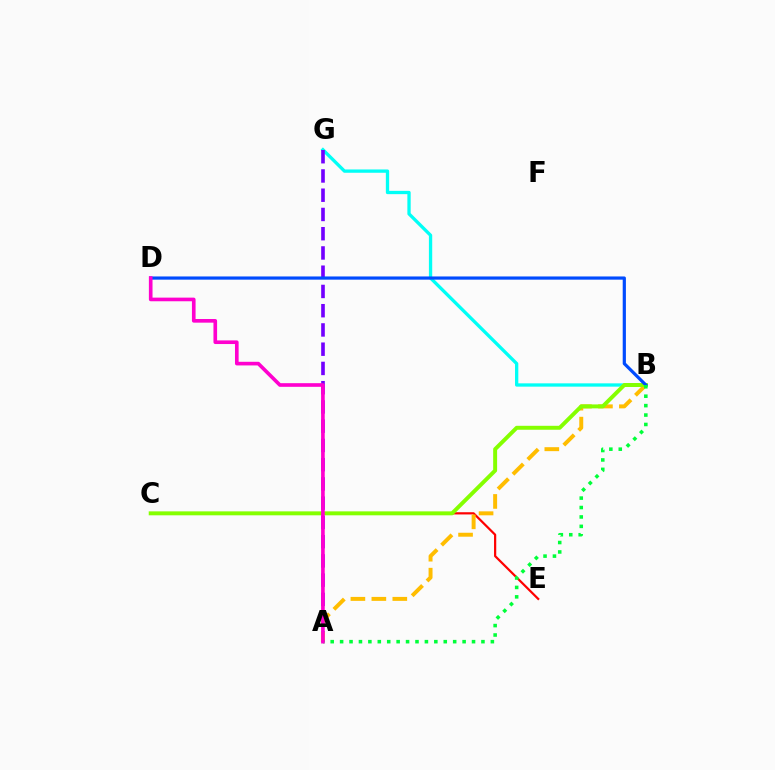{('C', 'E'): [{'color': '#ff0000', 'line_style': 'solid', 'thickness': 1.59}], ('B', 'G'): [{'color': '#00fff6', 'line_style': 'solid', 'thickness': 2.38}], ('A', 'G'): [{'color': '#7200ff', 'line_style': 'dashed', 'thickness': 2.61}], ('A', 'B'): [{'color': '#ffbd00', 'line_style': 'dashed', 'thickness': 2.85}, {'color': '#00ff39', 'line_style': 'dotted', 'thickness': 2.56}], ('B', 'C'): [{'color': '#84ff00', 'line_style': 'solid', 'thickness': 2.84}], ('B', 'D'): [{'color': '#004bff', 'line_style': 'solid', 'thickness': 2.3}], ('A', 'D'): [{'color': '#ff00cf', 'line_style': 'solid', 'thickness': 2.62}]}